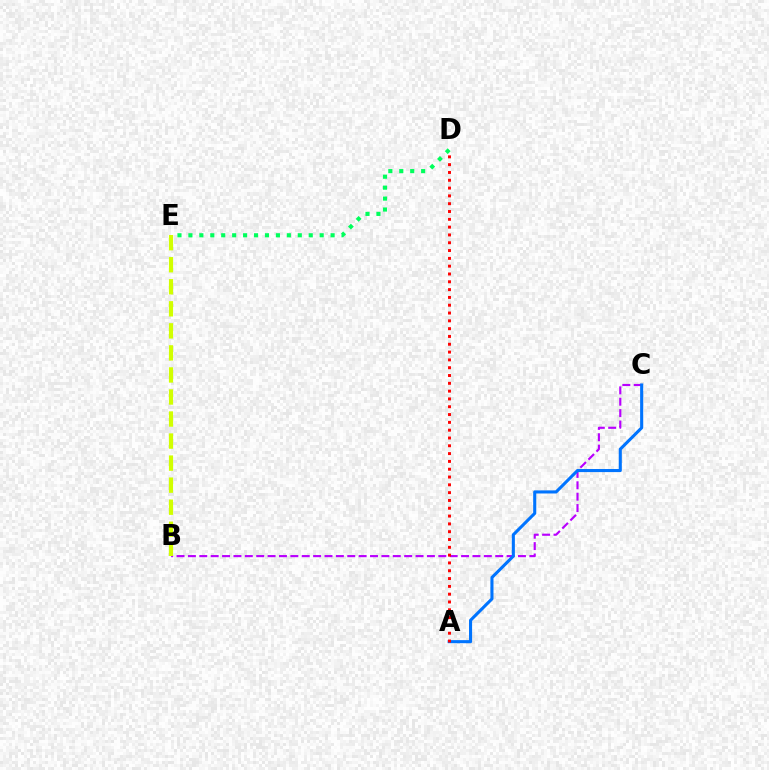{('B', 'C'): [{'color': '#b900ff', 'line_style': 'dashed', 'thickness': 1.55}], ('A', 'C'): [{'color': '#0074ff', 'line_style': 'solid', 'thickness': 2.22}], ('D', 'E'): [{'color': '#00ff5c', 'line_style': 'dotted', 'thickness': 2.97}], ('B', 'E'): [{'color': '#d1ff00', 'line_style': 'dashed', 'thickness': 2.99}], ('A', 'D'): [{'color': '#ff0000', 'line_style': 'dotted', 'thickness': 2.12}]}